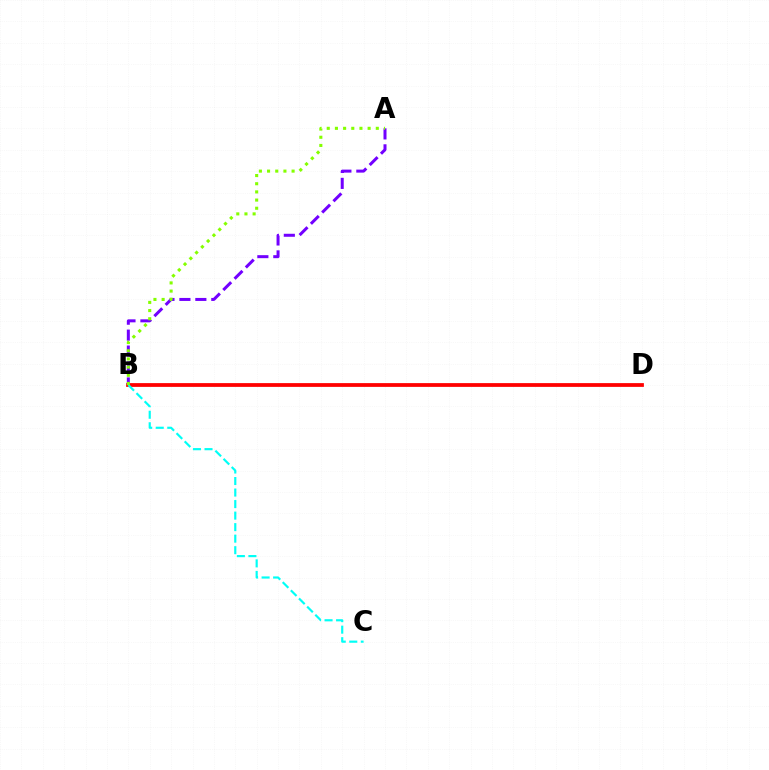{('B', 'D'): [{'color': '#ff0000', 'line_style': 'solid', 'thickness': 2.71}], ('A', 'B'): [{'color': '#7200ff', 'line_style': 'dashed', 'thickness': 2.17}, {'color': '#84ff00', 'line_style': 'dotted', 'thickness': 2.22}], ('B', 'C'): [{'color': '#00fff6', 'line_style': 'dashed', 'thickness': 1.57}]}